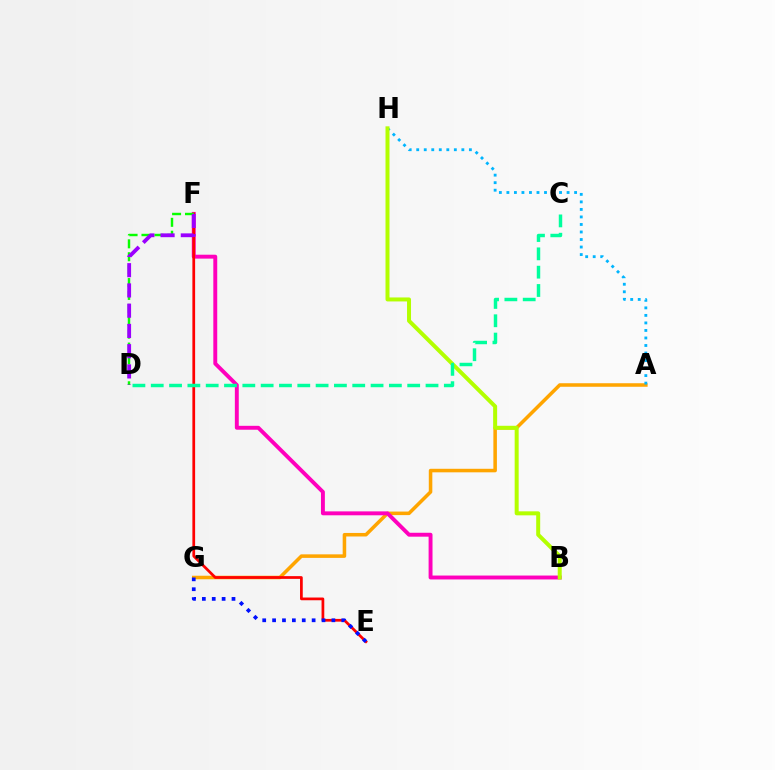{('A', 'G'): [{'color': '#ffa500', 'line_style': 'solid', 'thickness': 2.55}], ('A', 'H'): [{'color': '#00b5ff', 'line_style': 'dotted', 'thickness': 2.04}], ('B', 'F'): [{'color': '#ff00bd', 'line_style': 'solid', 'thickness': 2.81}], ('B', 'H'): [{'color': '#b3ff00', 'line_style': 'solid', 'thickness': 2.87}], ('E', 'F'): [{'color': '#ff0000', 'line_style': 'solid', 'thickness': 1.97}], ('D', 'F'): [{'color': '#08ff00', 'line_style': 'dashed', 'thickness': 1.75}, {'color': '#9b00ff', 'line_style': 'dashed', 'thickness': 2.75}], ('E', 'G'): [{'color': '#0010ff', 'line_style': 'dotted', 'thickness': 2.69}], ('C', 'D'): [{'color': '#00ff9d', 'line_style': 'dashed', 'thickness': 2.49}]}